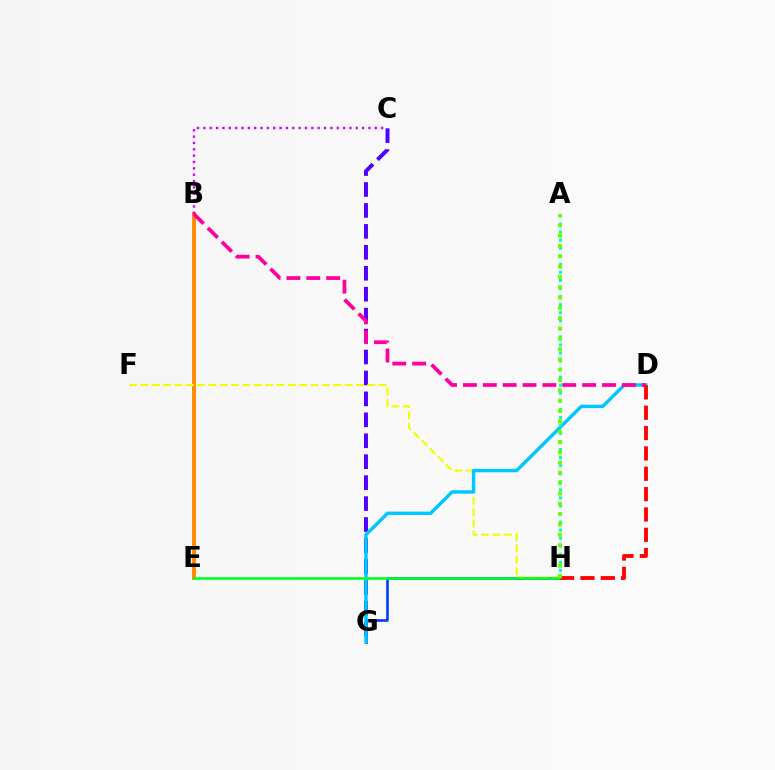{('C', 'G'): [{'color': '#4f00ff', 'line_style': 'dashed', 'thickness': 2.84}], ('G', 'H'): [{'color': '#003fff', 'line_style': 'solid', 'thickness': 1.91}], ('B', 'E'): [{'color': '#ff8800', 'line_style': 'solid', 'thickness': 2.78}], ('F', 'H'): [{'color': '#eeff00', 'line_style': 'dashed', 'thickness': 1.54}], ('D', 'G'): [{'color': '#00c7ff', 'line_style': 'solid', 'thickness': 2.47}], ('B', 'C'): [{'color': '#d600ff', 'line_style': 'dotted', 'thickness': 1.72}], ('E', 'H'): [{'color': '#00ff27', 'line_style': 'solid', 'thickness': 1.87}], ('B', 'D'): [{'color': '#ff00a0', 'line_style': 'dashed', 'thickness': 2.7}], ('D', 'H'): [{'color': '#ff0000', 'line_style': 'dashed', 'thickness': 2.76}], ('A', 'H'): [{'color': '#00ffaf', 'line_style': 'dotted', 'thickness': 2.19}, {'color': '#66ff00', 'line_style': 'dotted', 'thickness': 2.8}]}